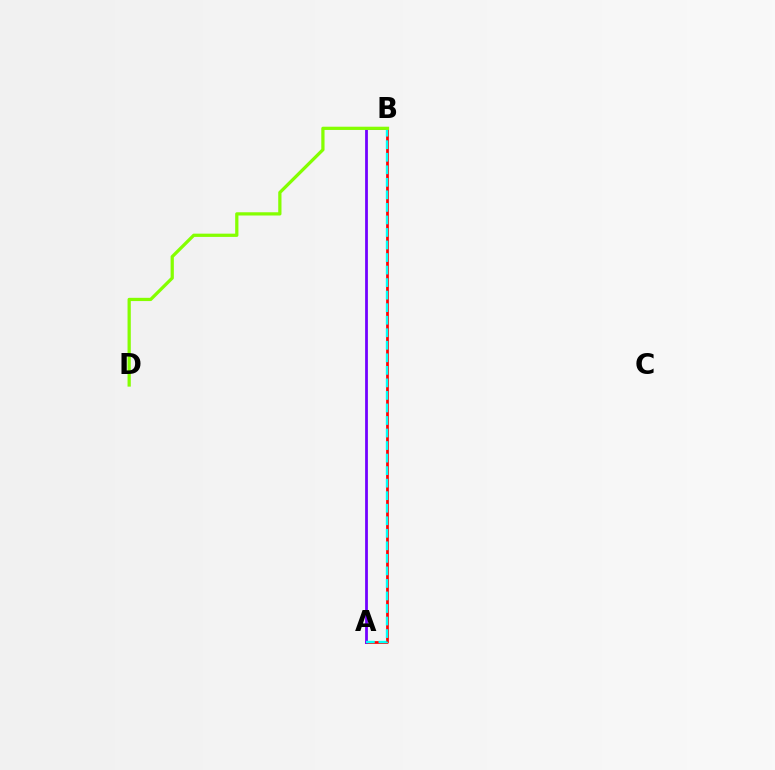{('A', 'B'): [{'color': '#ff0000', 'line_style': 'solid', 'thickness': 1.97}, {'color': '#7200ff', 'line_style': 'solid', 'thickness': 2.0}, {'color': '#00fff6', 'line_style': 'dashed', 'thickness': 1.7}], ('B', 'D'): [{'color': '#84ff00', 'line_style': 'solid', 'thickness': 2.34}]}